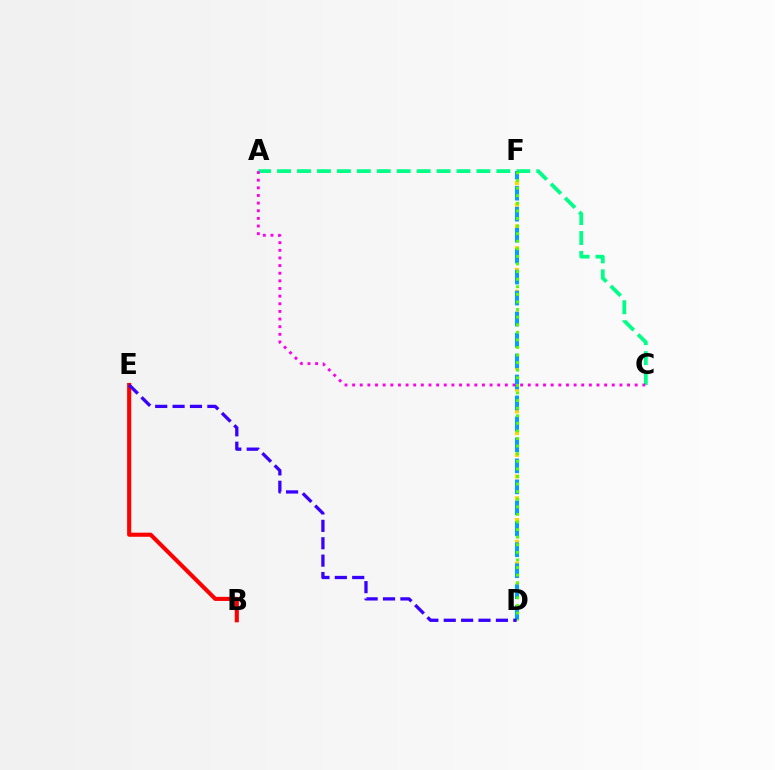{('A', 'C'): [{'color': '#00ff86', 'line_style': 'dashed', 'thickness': 2.71}, {'color': '#ff00ed', 'line_style': 'dotted', 'thickness': 2.08}], ('D', 'F'): [{'color': '#ffd500', 'line_style': 'dotted', 'thickness': 2.95}, {'color': '#009eff', 'line_style': 'dashed', 'thickness': 2.85}, {'color': '#4fff00', 'line_style': 'dotted', 'thickness': 2.06}], ('B', 'E'): [{'color': '#ff0000', 'line_style': 'solid', 'thickness': 2.95}], ('D', 'E'): [{'color': '#3700ff', 'line_style': 'dashed', 'thickness': 2.36}]}